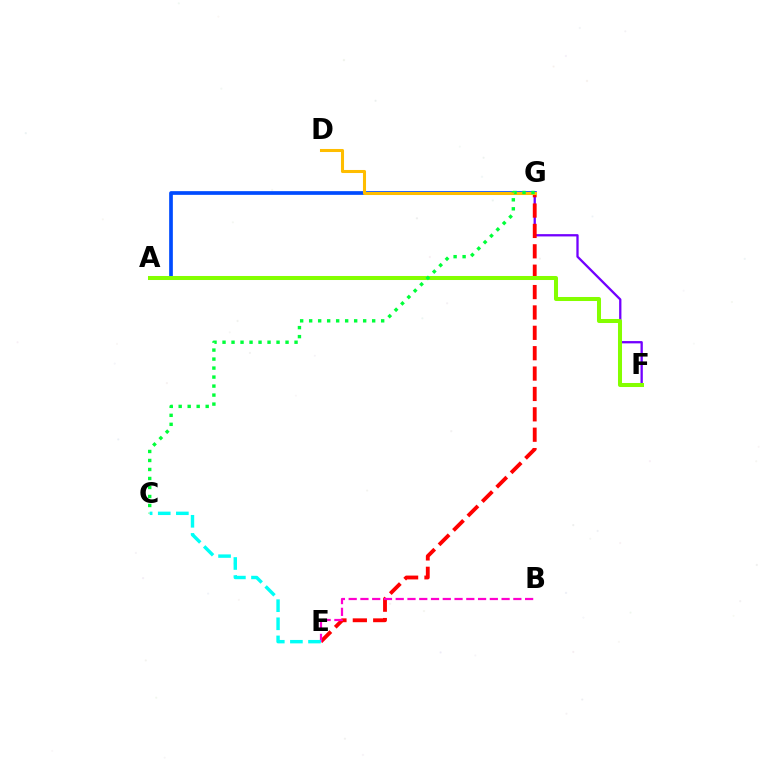{('A', 'G'): [{'color': '#004bff', 'line_style': 'solid', 'thickness': 2.66}], ('F', 'G'): [{'color': '#7200ff', 'line_style': 'solid', 'thickness': 1.65}], ('E', 'G'): [{'color': '#ff0000', 'line_style': 'dashed', 'thickness': 2.77}], ('A', 'F'): [{'color': '#84ff00', 'line_style': 'solid', 'thickness': 2.89}], ('D', 'G'): [{'color': '#ffbd00', 'line_style': 'solid', 'thickness': 2.2}], ('C', 'G'): [{'color': '#00ff39', 'line_style': 'dotted', 'thickness': 2.45}], ('B', 'E'): [{'color': '#ff00cf', 'line_style': 'dashed', 'thickness': 1.6}], ('C', 'E'): [{'color': '#00fff6', 'line_style': 'dashed', 'thickness': 2.46}]}